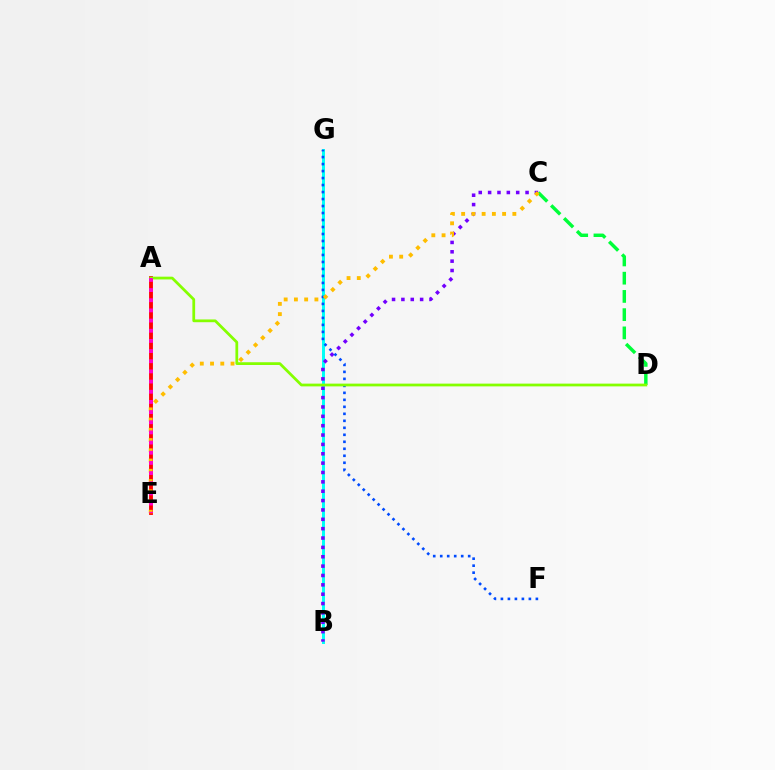{('A', 'E'): [{'color': '#ff0000', 'line_style': 'solid', 'thickness': 2.76}, {'color': '#ff00cf', 'line_style': 'dotted', 'thickness': 2.76}], ('B', 'G'): [{'color': '#00fff6', 'line_style': 'solid', 'thickness': 2.14}], ('B', 'C'): [{'color': '#7200ff', 'line_style': 'dotted', 'thickness': 2.54}], ('C', 'D'): [{'color': '#00ff39', 'line_style': 'dashed', 'thickness': 2.48}], ('F', 'G'): [{'color': '#004bff', 'line_style': 'dotted', 'thickness': 1.9}], ('C', 'E'): [{'color': '#ffbd00', 'line_style': 'dotted', 'thickness': 2.78}], ('A', 'D'): [{'color': '#84ff00', 'line_style': 'solid', 'thickness': 1.99}]}